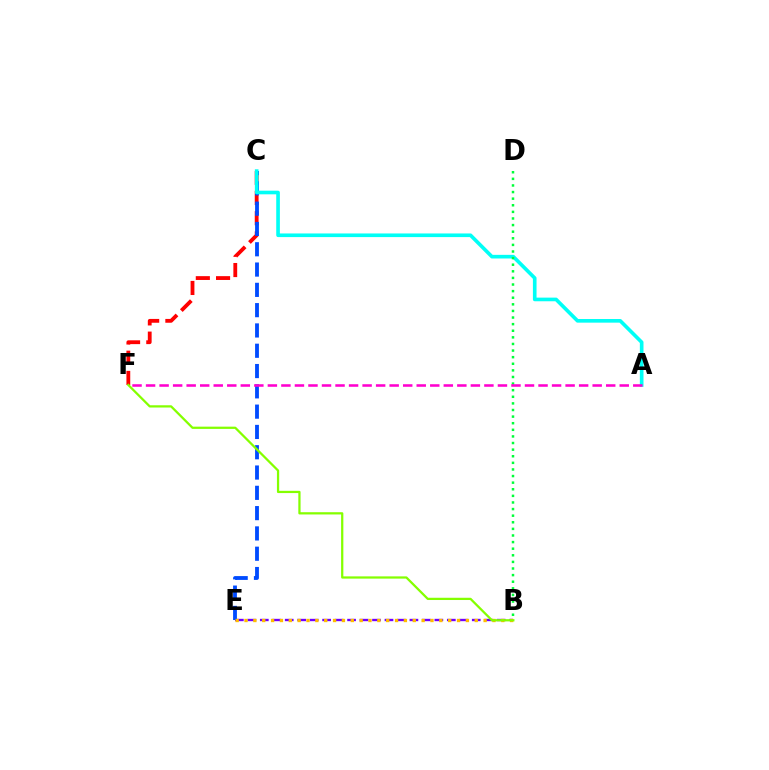{('C', 'F'): [{'color': '#ff0000', 'line_style': 'dashed', 'thickness': 2.75}], ('B', 'E'): [{'color': '#7200ff', 'line_style': 'dashed', 'thickness': 1.69}, {'color': '#ffbd00', 'line_style': 'dotted', 'thickness': 2.41}], ('C', 'E'): [{'color': '#004bff', 'line_style': 'dashed', 'thickness': 2.76}], ('A', 'C'): [{'color': '#00fff6', 'line_style': 'solid', 'thickness': 2.62}], ('B', 'D'): [{'color': '#00ff39', 'line_style': 'dotted', 'thickness': 1.79}], ('A', 'F'): [{'color': '#ff00cf', 'line_style': 'dashed', 'thickness': 1.84}], ('B', 'F'): [{'color': '#84ff00', 'line_style': 'solid', 'thickness': 1.62}]}